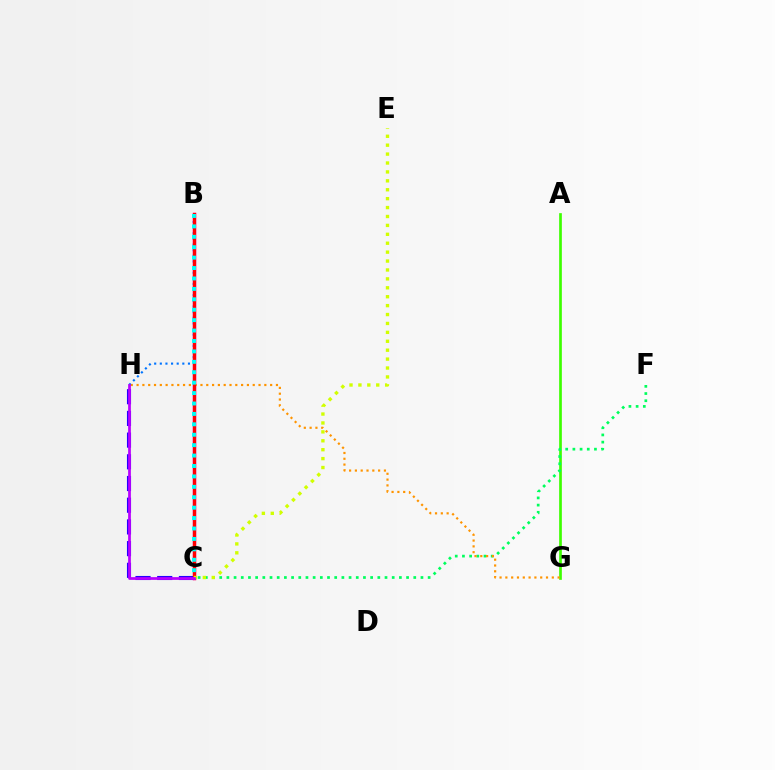{('B', 'C'): [{'color': '#ff00ac', 'line_style': 'solid', 'thickness': 2.46}, {'color': '#ff0000', 'line_style': 'solid', 'thickness': 2.32}, {'color': '#00fff6', 'line_style': 'dotted', 'thickness': 2.83}], ('C', 'H'): [{'color': '#2500ff', 'line_style': 'dashed', 'thickness': 2.95}, {'color': '#b900ff', 'line_style': 'solid', 'thickness': 1.97}], ('A', 'G'): [{'color': '#3dff00', 'line_style': 'solid', 'thickness': 1.94}], ('C', 'F'): [{'color': '#00ff5c', 'line_style': 'dotted', 'thickness': 1.95}], ('G', 'H'): [{'color': '#ff9400', 'line_style': 'dotted', 'thickness': 1.58}], ('B', 'H'): [{'color': '#0074ff', 'line_style': 'dotted', 'thickness': 1.53}], ('C', 'E'): [{'color': '#d1ff00', 'line_style': 'dotted', 'thickness': 2.42}]}